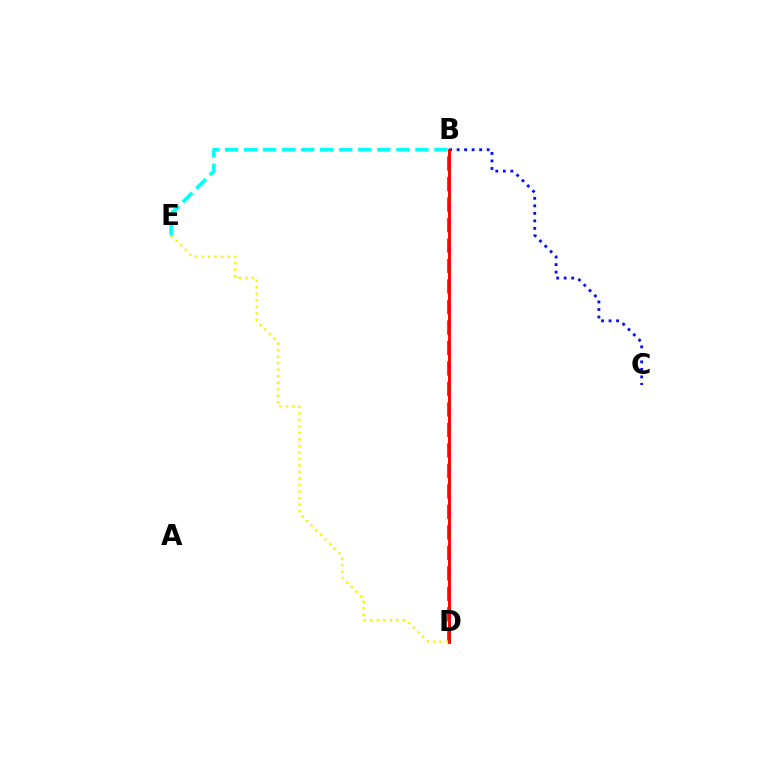{('B', 'C'): [{'color': '#0010ff', 'line_style': 'dotted', 'thickness': 2.04}], ('B', 'D'): [{'color': '#ee00ff', 'line_style': 'dashed', 'thickness': 2.78}, {'color': '#08ff00', 'line_style': 'dashed', 'thickness': 1.98}, {'color': '#ff0000', 'line_style': 'solid', 'thickness': 2.05}], ('D', 'E'): [{'color': '#fcf500', 'line_style': 'dotted', 'thickness': 1.77}], ('B', 'E'): [{'color': '#00fff6', 'line_style': 'dashed', 'thickness': 2.59}]}